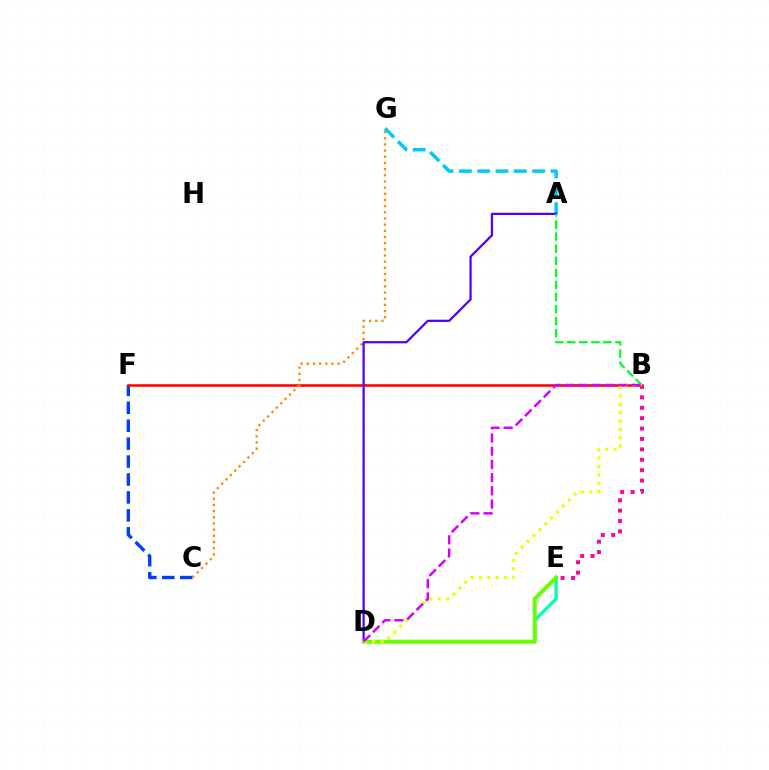{('D', 'E'): [{'color': '#00ffaf', 'line_style': 'solid', 'thickness': 2.31}, {'color': '#66ff00', 'line_style': 'solid', 'thickness': 2.84}], ('C', 'F'): [{'color': '#003fff', 'line_style': 'dashed', 'thickness': 2.43}], ('B', 'F'): [{'color': '#ff0000', 'line_style': 'solid', 'thickness': 1.83}], ('A', 'G'): [{'color': '#00c7ff', 'line_style': 'dashed', 'thickness': 2.49}], ('C', 'G'): [{'color': '#ff8800', 'line_style': 'dotted', 'thickness': 1.68}], ('A', 'D'): [{'color': '#4f00ff', 'line_style': 'solid', 'thickness': 1.62}], ('B', 'E'): [{'color': '#ff00a0', 'line_style': 'dotted', 'thickness': 2.83}], ('A', 'B'): [{'color': '#00ff27', 'line_style': 'dashed', 'thickness': 1.64}], ('B', 'D'): [{'color': '#eeff00', 'line_style': 'dotted', 'thickness': 2.27}, {'color': '#d600ff', 'line_style': 'dashed', 'thickness': 1.79}]}